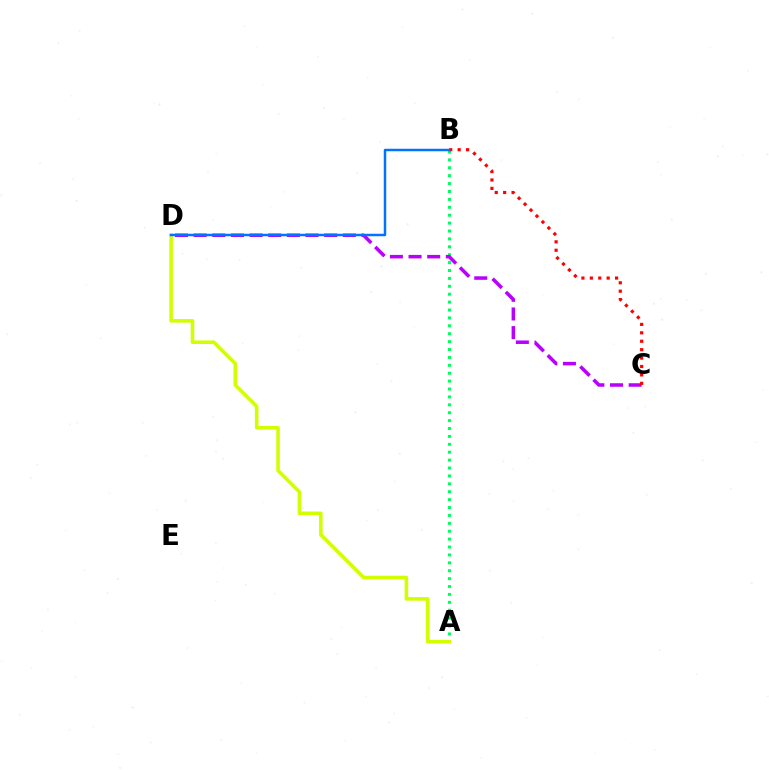{('A', 'B'): [{'color': '#00ff5c', 'line_style': 'dotted', 'thickness': 2.15}], ('C', 'D'): [{'color': '#b900ff', 'line_style': 'dashed', 'thickness': 2.53}], ('B', 'C'): [{'color': '#ff0000', 'line_style': 'dotted', 'thickness': 2.29}], ('A', 'D'): [{'color': '#d1ff00', 'line_style': 'solid', 'thickness': 2.57}], ('B', 'D'): [{'color': '#0074ff', 'line_style': 'solid', 'thickness': 1.79}]}